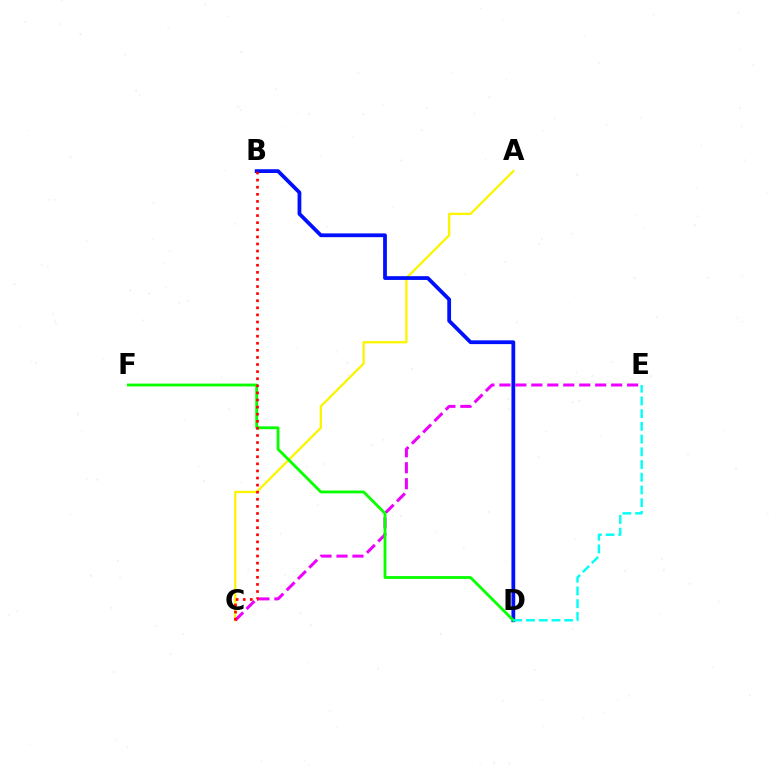{('A', 'C'): [{'color': '#fcf500', 'line_style': 'solid', 'thickness': 1.66}], ('B', 'D'): [{'color': '#0010ff', 'line_style': 'solid', 'thickness': 2.72}], ('C', 'E'): [{'color': '#ee00ff', 'line_style': 'dashed', 'thickness': 2.17}], ('D', 'F'): [{'color': '#08ff00', 'line_style': 'solid', 'thickness': 2.04}], ('D', 'E'): [{'color': '#00fff6', 'line_style': 'dashed', 'thickness': 1.73}], ('B', 'C'): [{'color': '#ff0000', 'line_style': 'dotted', 'thickness': 1.93}]}